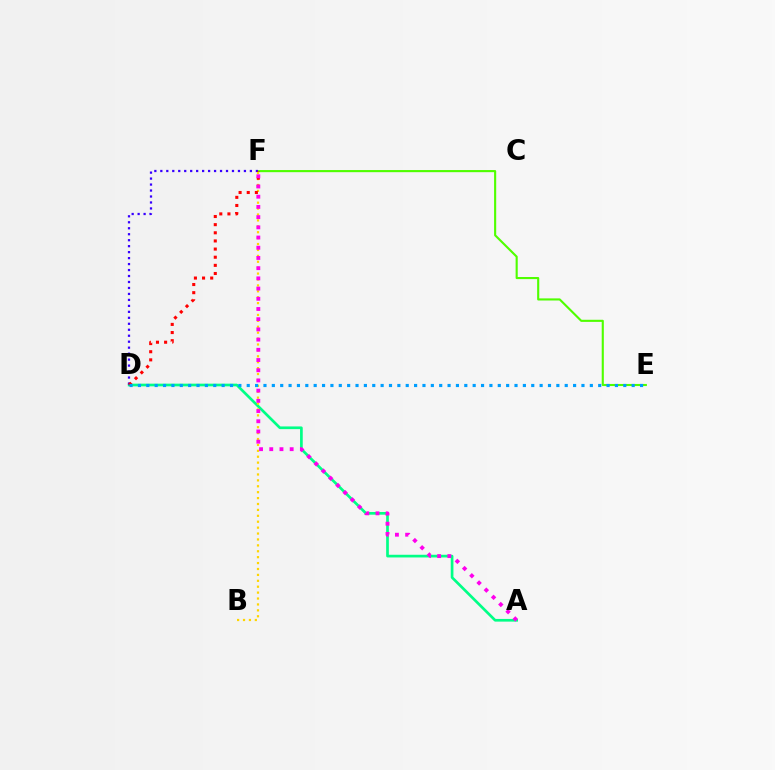{('A', 'D'): [{'color': '#00ff86', 'line_style': 'solid', 'thickness': 1.94}], ('E', 'F'): [{'color': '#4fff00', 'line_style': 'solid', 'thickness': 1.53}], ('D', 'F'): [{'color': '#3700ff', 'line_style': 'dotted', 'thickness': 1.62}, {'color': '#ff0000', 'line_style': 'dotted', 'thickness': 2.21}], ('B', 'F'): [{'color': '#ffd500', 'line_style': 'dotted', 'thickness': 1.61}], ('D', 'E'): [{'color': '#009eff', 'line_style': 'dotted', 'thickness': 2.27}], ('A', 'F'): [{'color': '#ff00ed', 'line_style': 'dotted', 'thickness': 2.77}]}